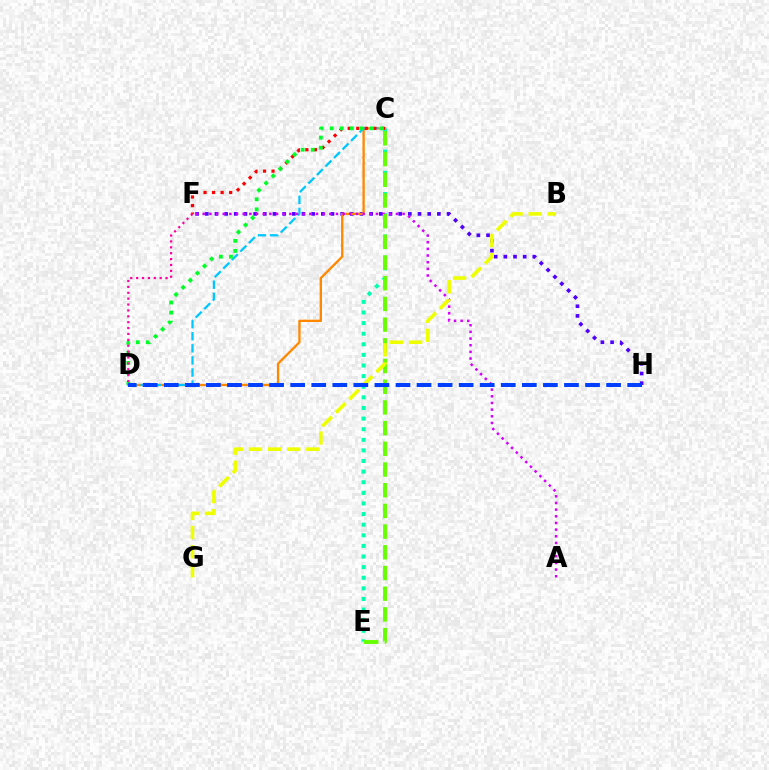{('C', 'E'): [{'color': '#00ffaf', 'line_style': 'dotted', 'thickness': 2.88}, {'color': '#66ff00', 'line_style': 'dashed', 'thickness': 2.81}], ('F', 'H'): [{'color': '#4f00ff', 'line_style': 'dotted', 'thickness': 2.63}], ('C', 'D'): [{'color': '#ff8800', 'line_style': 'solid', 'thickness': 1.67}, {'color': '#00c7ff', 'line_style': 'dashed', 'thickness': 1.64}, {'color': '#00ff27', 'line_style': 'dotted', 'thickness': 2.74}], ('A', 'F'): [{'color': '#d600ff', 'line_style': 'dotted', 'thickness': 1.81}], ('B', 'G'): [{'color': '#eeff00', 'line_style': 'dashed', 'thickness': 2.6}], ('C', 'F'): [{'color': '#ff0000', 'line_style': 'dotted', 'thickness': 2.32}], ('D', 'F'): [{'color': '#ff00a0', 'line_style': 'dotted', 'thickness': 1.6}], ('D', 'H'): [{'color': '#003fff', 'line_style': 'dashed', 'thickness': 2.86}]}